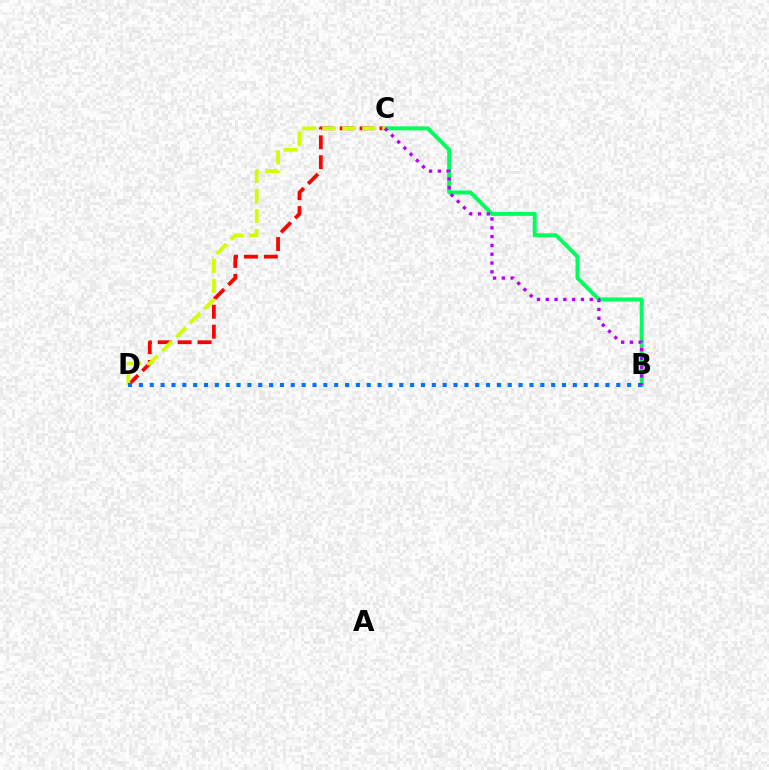{('C', 'D'): [{'color': '#ff0000', 'line_style': 'dashed', 'thickness': 2.7}, {'color': '#d1ff00', 'line_style': 'dashed', 'thickness': 2.72}], ('B', 'C'): [{'color': '#00ff5c', 'line_style': 'solid', 'thickness': 2.84}, {'color': '#b900ff', 'line_style': 'dotted', 'thickness': 2.39}], ('B', 'D'): [{'color': '#0074ff', 'line_style': 'dotted', 'thickness': 2.95}]}